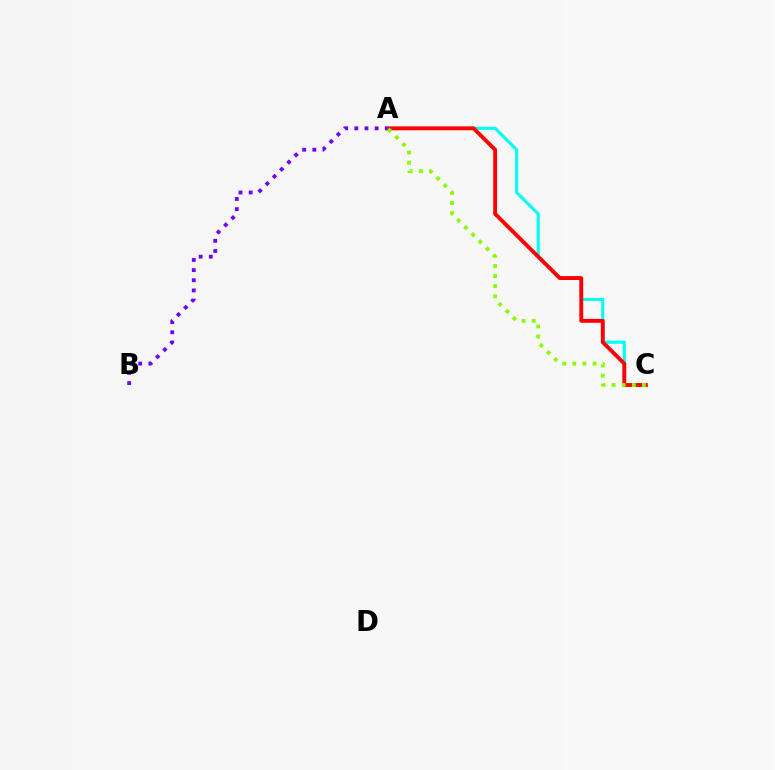{('A', 'C'): [{'color': '#00fff6', 'line_style': 'solid', 'thickness': 2.22}, {'color': '#ff0000', 'line_style': 'solid', 'thickness': 2.79}, {'color': '#84ff00', 'line_style': 'dotted', 'thickness': 2.75}], ('A', 'B'): [{'color': '#7200ff', 'line_style': 'dotted', 'thickness': 2.76}]}